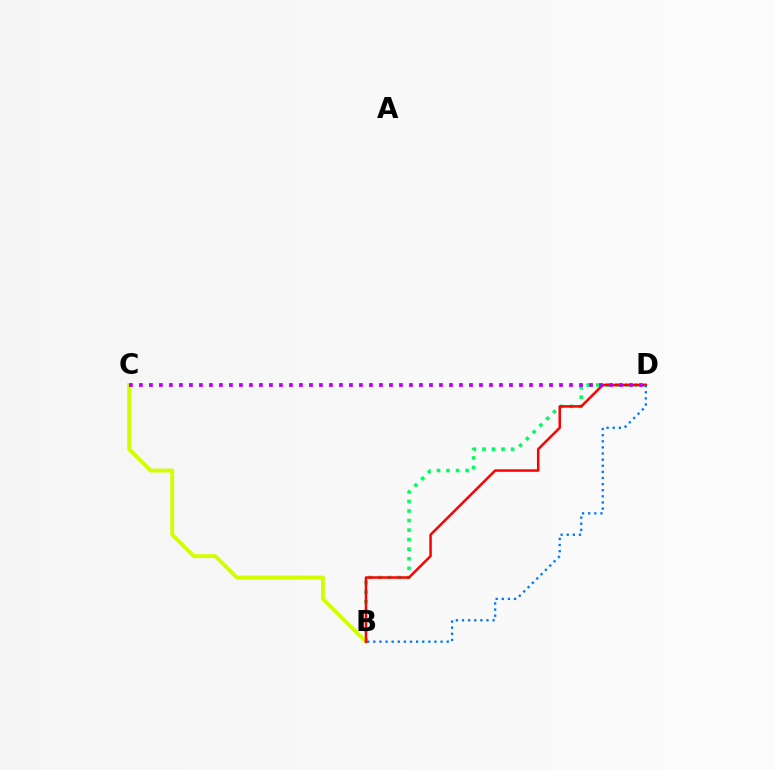{('B', 'D'): [{'color': '#00ff5c', 'line_style': 'dotted', 'thickness': 2.6}, {'color': '#ff0000', 'line_style': 'solid', 'thickness': 1.81}, {'color': '#0074ff', 'line_style': 'dotted', 'thickness': 1.66}], ('B', 'C'): [{'color': '#d1ff00', 'line_style': 'solid', 'thickness': 2.79}], ('C', 'D'): [{'color': '#b900ff', 'line_style': 'dotted', 'thickness': 2.72}]}